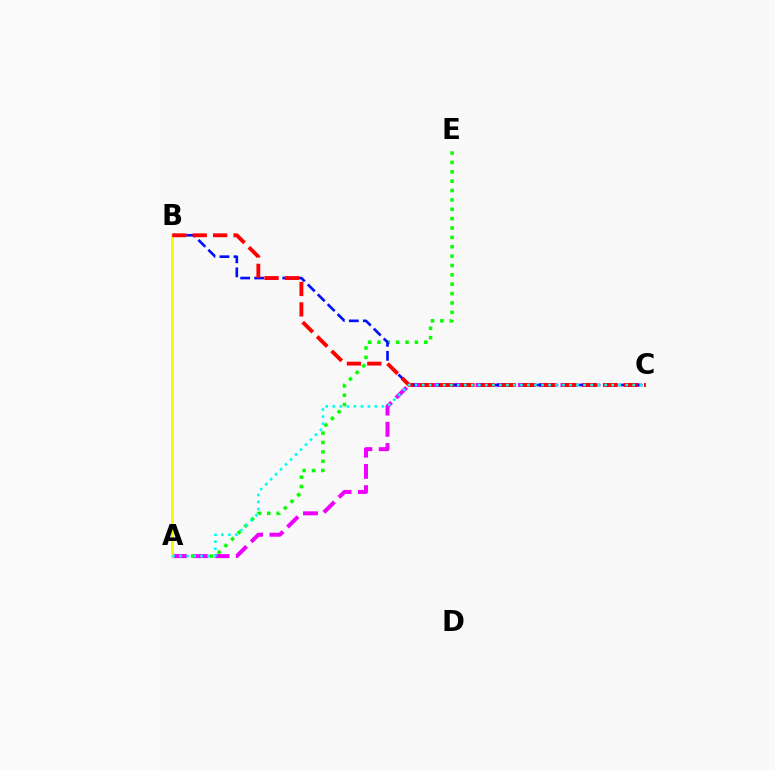{('A', 'E'): [{'color': '#08ff00', 'line_style': 'dotted', 'thickness': 2.55}], ('A', 'C'): [{'color': '#ee00ff', 'line_style': 'dashed', 'thickness': 2.88}, {'color': '#00fff6', 'line_style': 'dotted', 'thickness': 1.91}], ('B', 'C'): [{'color': '#0010ff', 'line_style': 'dashed', 'thickness': 1.91}, {'color': '#ff0000', 'line_style': 'dashed', 'thickness': 2.77}], ('A', 'B'): [{'color': '#fcf500', 'line_style': 'solid', 'thickness': 1.99}]}